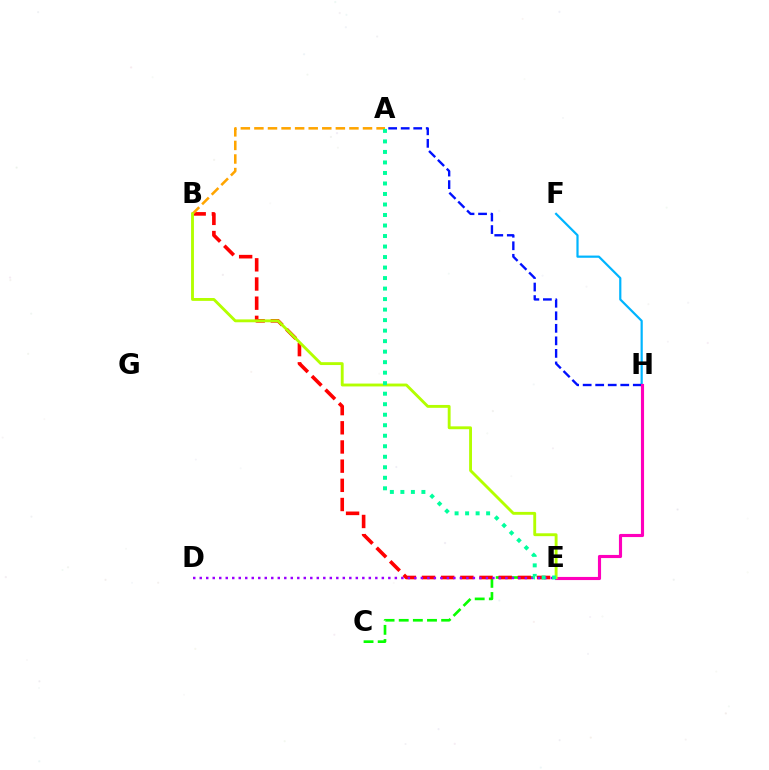{('C', 'E'): [{'color': '#08ff00', 'line_style': 'dashed', 'thickness': 1.92}], ('B', 'E'): [{'color': '#ff0000', 'line_style': 'dashed', 'thickness': 2.61}, {'color': '#b3ff00', 'line_style': 'solid', 'thickness': 2.07}], ('F', 'H'): [{'color': '#00b5ff', 'line_style': 'solid', 'thickness': 1.59}], ('A', 'B'): [{'color': '#ffa500', 'line_style': 'dashed', 'thickness': 1.84}], ('A', 'H'): [{'color': '#0010ff', 'line_style': 'dashed', 'thickness': 1.7}], ('E', 'H'): [{'color': '#ff00bd', 'line_style': 'solid', 'thickness': 2.25}], ('D', 'E'): [{'color': '#9b00ff', 'line_style': 'dotted', 'thickness': 1.77}], ('A', 'E'): [{'color': '#00ff9d', 'line_style': 'dotted', 'thickness': 2.86}]}